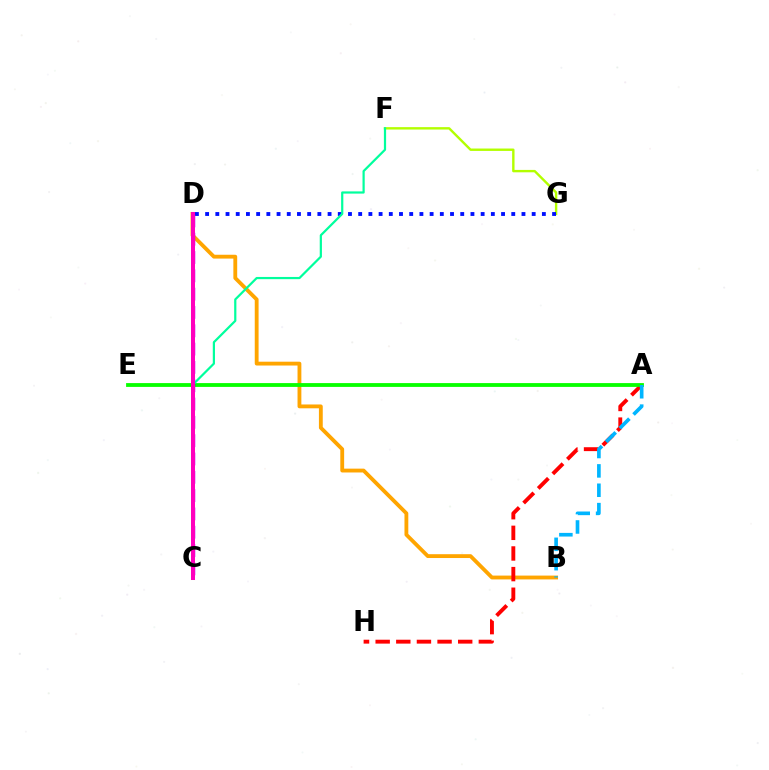{('B', 'D'): [{'color': '#ffa500', 'line_style': 'solid', 'thickness': 2.76}], ('A', 'H'): [{'color': '#ff0000', 'line_style': 'dashed', 'thickness': 2.8}], ('F', 'G'): [{'color': '#b3ff00', 'line_style': 'solid', 'thickness': 1.72}], ('D', 'G'): [{'color': '#0010ff', 'line_style': 'dotted', 'thickness': 2.77}], ('A', 'E'): [{'color': '#08ff00', 'line_style': 'solid', 'thickness': 2.75}], ('C', 'D'): [{'color': '#9b00ff', 'line_style': 'dashed', 'thickness': 2.49}, {'color': '#ff00bd', 'line_style': 'solid', 'thickness': 2.89}], ('C', 'F'): [{'color': '#00ff9d', 'line_style': 'solid', 'thickness': 1.59}], ('A', 'B'): [{'color': '#00b5ff', 'line_style': 'dashed', 'thickness': 2.63}]}